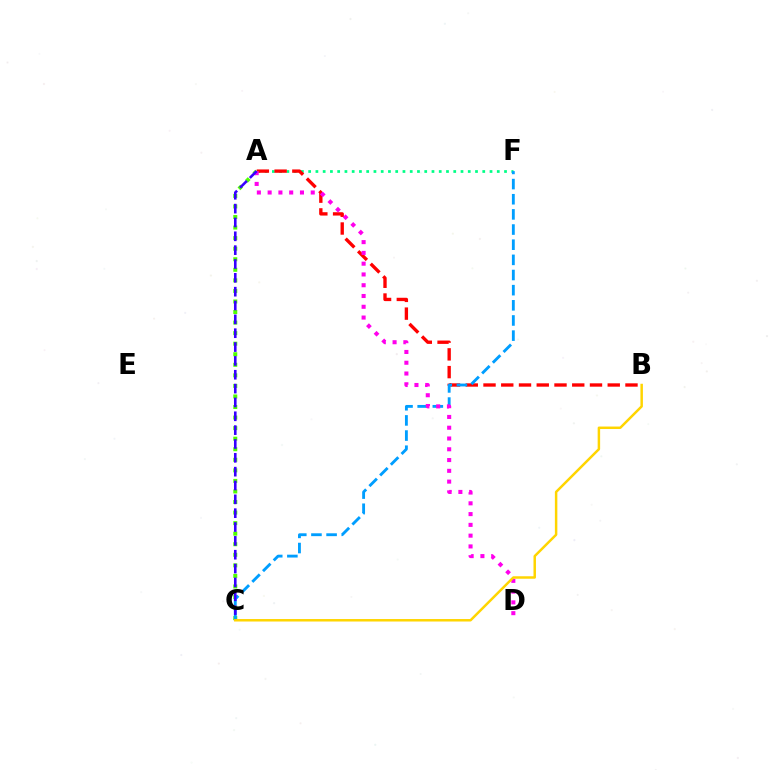{('A', 'F'): [{'color': '#00ff86', 'line_style': 'dotted', 'thickness': 1.97}], ('A', 'B'): [{'color': '#ff0000', 'line_style': 'dashed', 'thickness': 2.41}], ('A', 'C'): [{'color': '#4fff00', 'line_style': 'dotted', 'thickness': 2.87}, {'color': '#3700ff', 'line_style': 'dashed', 'thickness': 1.88}], ('C', 'F'): [{'color': '#009eff', 'line_style': 'dashed', 'thickness': 2.06}], ('A', 'D'): [{'color': '#ff00ed', 'line_style': 'dotted', 'thickness': 2.93}], ('B', 'C'): [{'color': '#ffd500', 'line_style': 'solid', 'thickness': 1.78}]}